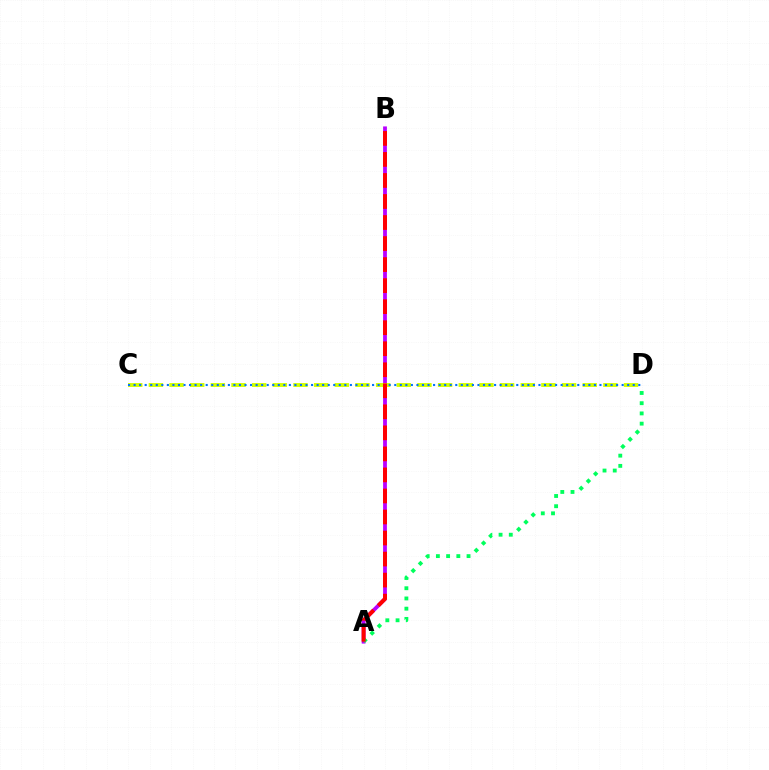{('A', 'B'): [{'color': '#b900ff', 'line_style': 'solid', 'thickness': 2.74}, {'color': '#ff0000', 'line_style': 'dashed', 'thickness': 2.86}], ('A', 'D'): [{'color': '#00ff5c', 'line_style': 'dotted', 'thickness': 2.78}], ('C', 'D'): [{'color': '#d1ff00', 'line_style': 'dashed', 'thickness': 2.81}, {'color': '#0074ff', 'line_style': 'dotted', 'thickness': 1.51}]}